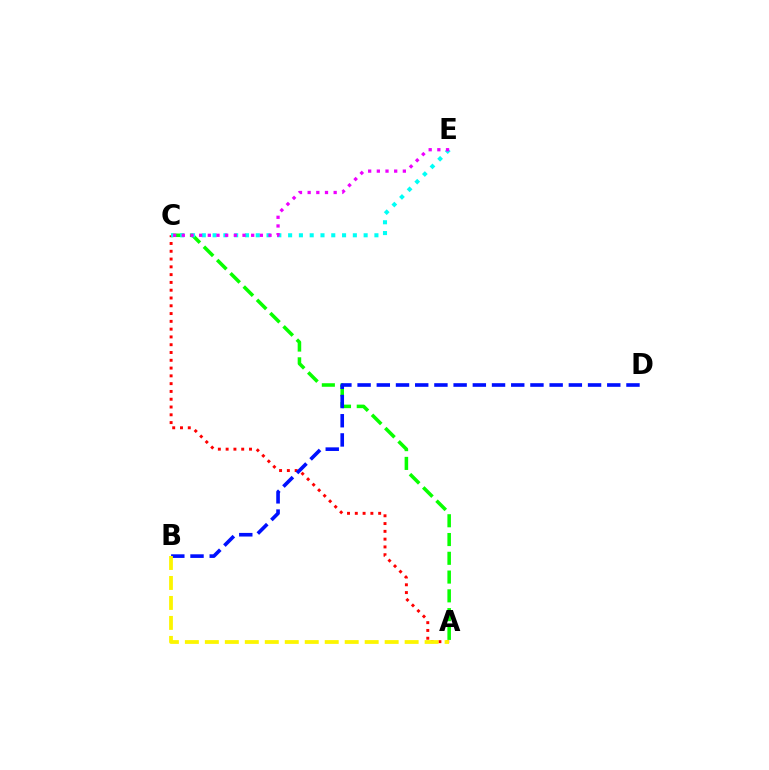{('A', 'C'): [{'color': '#08ff00', 'line_style': 'dashed', 'thickness': 2.55}, {'color': '#ff0000', 'line_style': 'dotted', 'thickness': 2.12}], ('C', 'E'): [{'color': '#00fff6', 'line_style': 'dotted', 'thickness': 2.93}, {'color': '#ee00ff', 'line_style': 'dotted', 'thickness': 2.36}], ('B', 'D'): [{'color': '#0010ff', 'line_style': 'dashed', 'thickness': 2.61}], ('A', 'B'): [{'color': '#fcf500', 'line_style': 'dashed', 'thickness': 2.71}]}